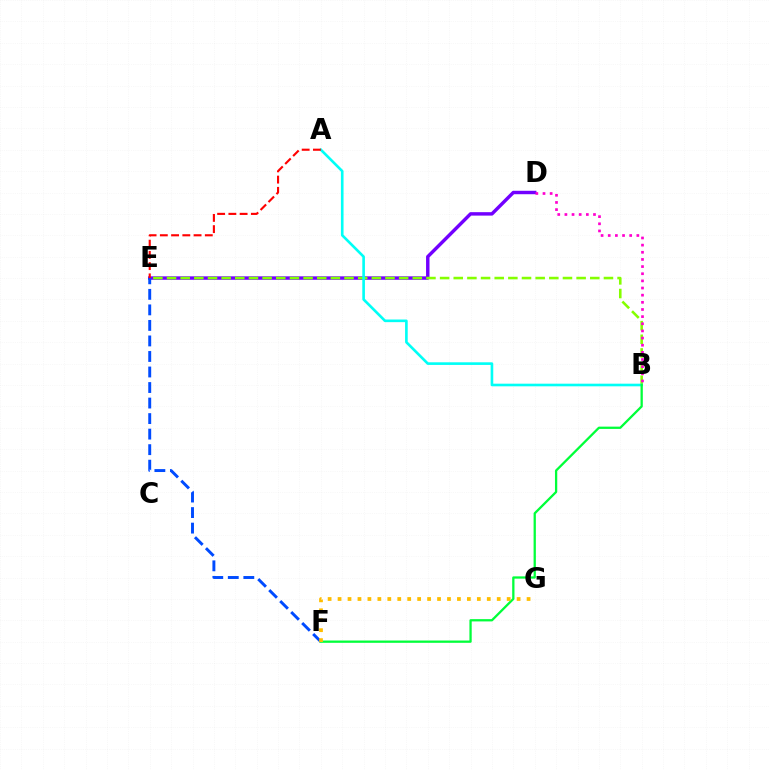{('D', 'E'): [{'color': '#7200ff', 'line_style': 'solid', 'thickness': 2.48}], ('B', 'E'): [{'color': '#84ff00', 'line_style': 'dashed', 'thickness': 1.85}], ('B', 'D'): [{'color': '#ff00cf', 'line_style': 'dotted', 'thickness': 1.94}], ('A', 'B'): [{'color': '#00fff6', 'line_style': 'solid', 'thickness': 1.9}], ('E', 'F'): [{'color': '#004bff', 'line_style': 'dashed', 'thickness': 2.11}], ('B', 'F'): [{'color': '#00ff39', 'line_style': 'solid', 'thickness': 1.64}], ('F', 'G'): [{'color': '#ffbd00', 'line_style': 'dotted', 'thickness': 2.7}], ('A', 'E'): [{'color': '#ff0000', 'line_style': 'dashed', 'thickness': 1.53}]}